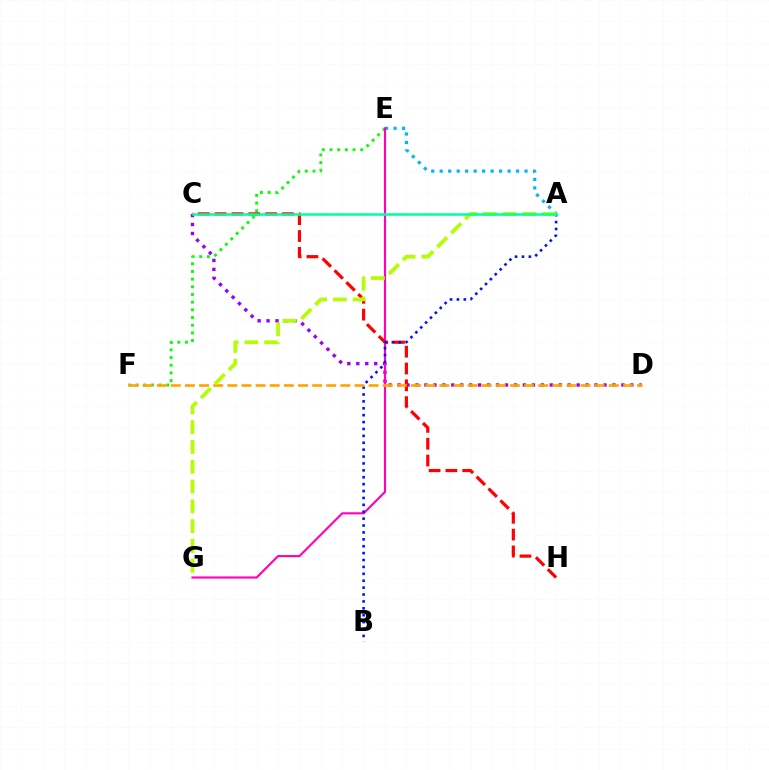{('A', 'E'): [{'color': '#00b5ff', 'line_style': 'dotted', 'thickness': 2.31}], ('E', 'F'): [{'color': '#08ff00', 'line_style': 'dotted', 'thickness': 2.09}], ('C', 'D'): [{'color': '#9b00ff', 'line_style': 'dotted', 'thickness': 2.43}], ('E', 'G'): [{'color': '#ff00bd', 'line_style': 'solid', 'thickness': 1.53}], ('C', 'H'): [{'color': '#ff0000', 'line_style': 'dashed', 'thickness': 2.28}], ('A', 'B'): [{'color': '#0010ff', 'line_style': 'dotted', 'thickness': 1.87}], ('D', 'F'): [{'color': '#ffa500', 'line_style': 'dashed', 'thickness': 1.92}], ('A', 'G'): [{'color': '#b3ff00', 'line_style': 'dashed', 'thickness': 2.69}], ('A', 'C'): [{'color': '#00ff9d', 'line_style': 'solid', 'thickness': 1.82}]}